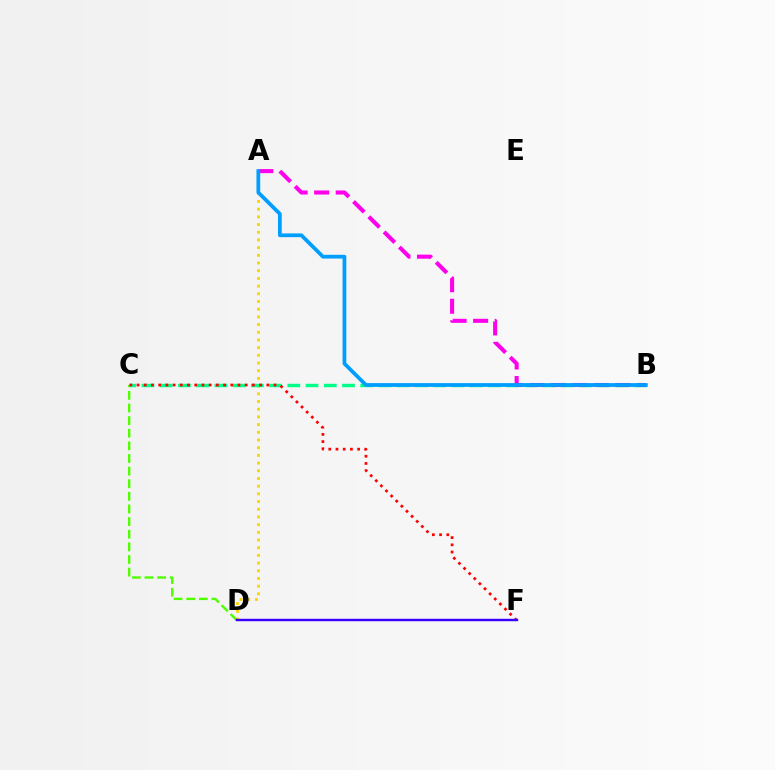{('A', 'D'): [{'color': '#ffd500', 'line_style': 'dotted', 'thickness': 2.09}], ('B', 'C'): [{'color': '#00ff86', 'line_style': 'dashed', 'thickness': 2.48}], ('C', 'D'): [{'color': '#4fff00', 'line_style': 'dashed', 'thickness': 1.71}], ('C', 'F'): [{'color': '#ff0000', 'line_style': 'dotted', 'thickness': 1.96}], ('D', 'F'): [{'color': '#3700ff', 'line_style': 'solid', 'thickness': 1.75}], ('A', 'B'): [{'color': '#ff00ed', 'line_style': 'dashed', 'thickness': 2.93}, {'color': '#009eff', 'line_style': 'solid', 'thickness': 2.7}]}